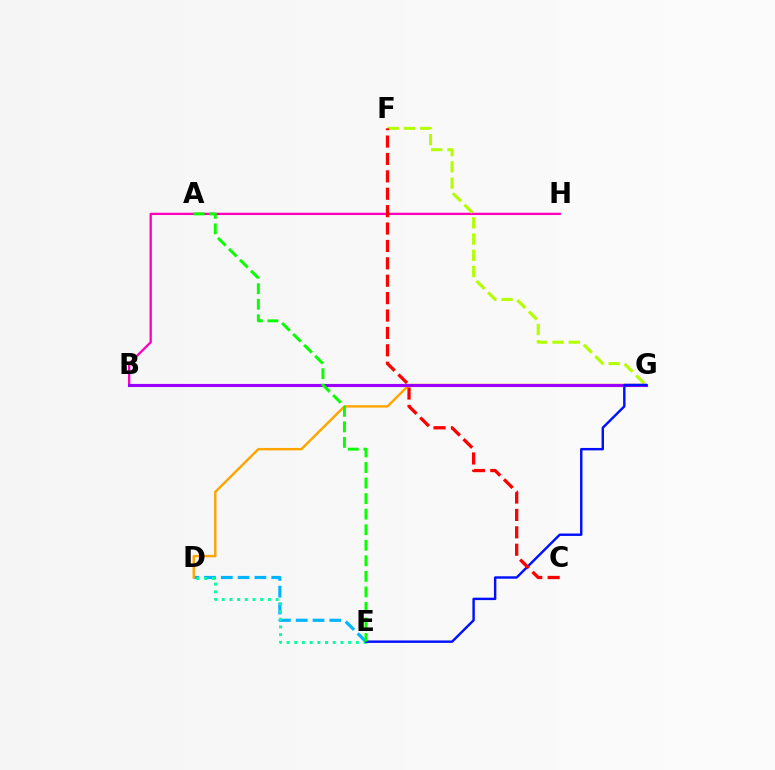{('B', 'H'): [{'color': '#ff00bd', 'line_style': 'solid', 'thickness': 1.66}], ('D', 'E'): [{'color': '#00b5ff', 'line_style': 'dashed', 'thickness': 2.28}, {'color': '#00ff9d', 'line_style': 'dotted', 'thickness': 2.09}], ('F', 'G'): [{'color': '#b3ff00', 'line_style': 'dashed', 'thickness': 2.21}], ('D', 'G'): [{'color': '#ffa500', 'line_style': 'solid', 'thickness': 1.74}], ('B', 'G'): [{'color': '#9b00ff', 'line_style': 'solid', 'thickness': 2.25}], ('E', 'G'): [{'color': '#0010ff', 'line_style': 'solid', 'thickness': 1.74}], ('A', 'E'): [{'color': '#08ff00', 'line_style': 'dashed', 'thickness': 2.11}], ('C', 'F'): [{'color': '#ff0000', 'line_style': 'dashed', 'thickness': 2.36}]}